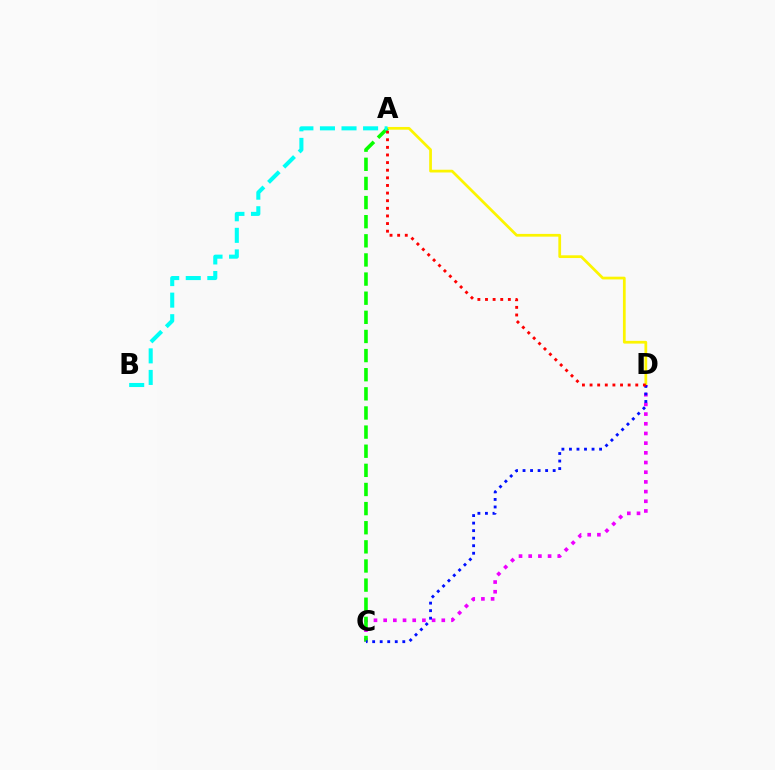{('A', 'D'): [{'color': '#fcf500', 'line_style': 'solid', 'thickness': 1.97}, {'color': '#ff0000', 'line_style': 'dotted', 'thickness': 2.07}], ('C', 'D'): [{'color': '#ee00ff', 'line_style': 'dotted', 'thickness': 2.63}, {'color': '#0010ff', 'line_style': 'dotted', 'thickness': 2.05}], ('A', 'C'): [{'color': '#08ff00', 'line_style': 'dashed', 'thickness': 2.6}], ('A', 'B'): [{'color': '#00fff6', 'line_style': 'dashed', 'thickness': 2.93}]}